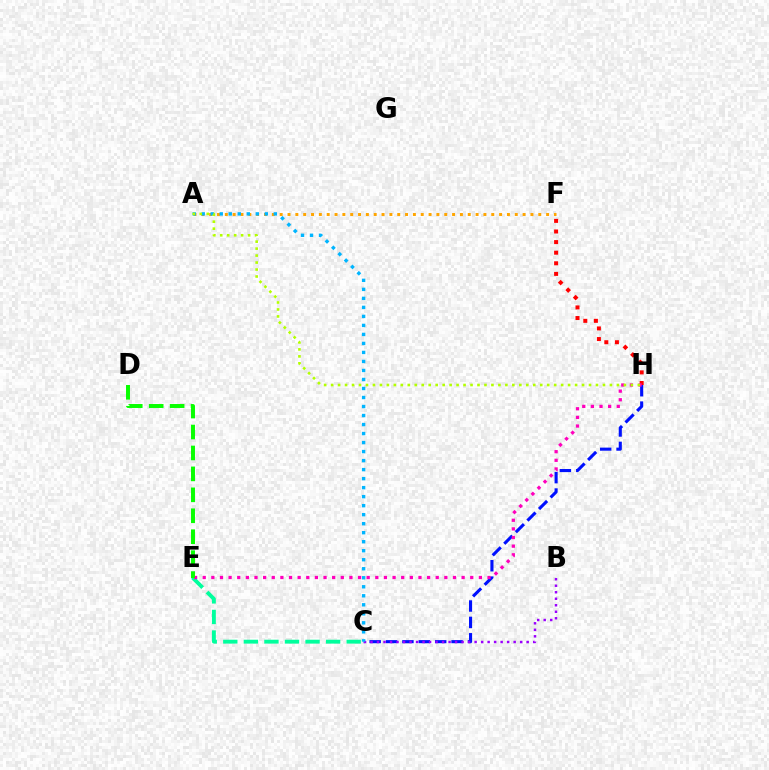{('F', 'H'): [{'color': '#ff0000', 'line_style': 'dotted', 'thickness': 2.88}], ('C', 'H'): [{'color': '#0010ff', 'line_style': 'dashed', 'thickness': 2.23}], ('A', 'F'): [{'color': '#ffa500', 'line_style': 'dotted', 'thickness': 2.13}], ('C', 'E'): [{'color': '#00ff9d', 'line_style': 'dashed', 'thickness': 2.79}], ('B', 'C'): [{'color': '#9b00ff', 'line_style': 'dotted', 'thickness': 1.77}], ('A', 'C'): [{'color': '#00b5ff', 'line_style': 'dotted', 'thickness': 2.45}], ('E', 'H'): [{'color': '#ff00bd', 'line_style': 'dotted', 'thickness': 2.34}], ('A', 'H'): [{'color': '#b3ff00', 'line_style': 'dotted', 'thickness': 1.89}], ('D', 'E'): [{'color': '#08ff00', 'line_style': 'dashed', 'thickness': 2.84}]}